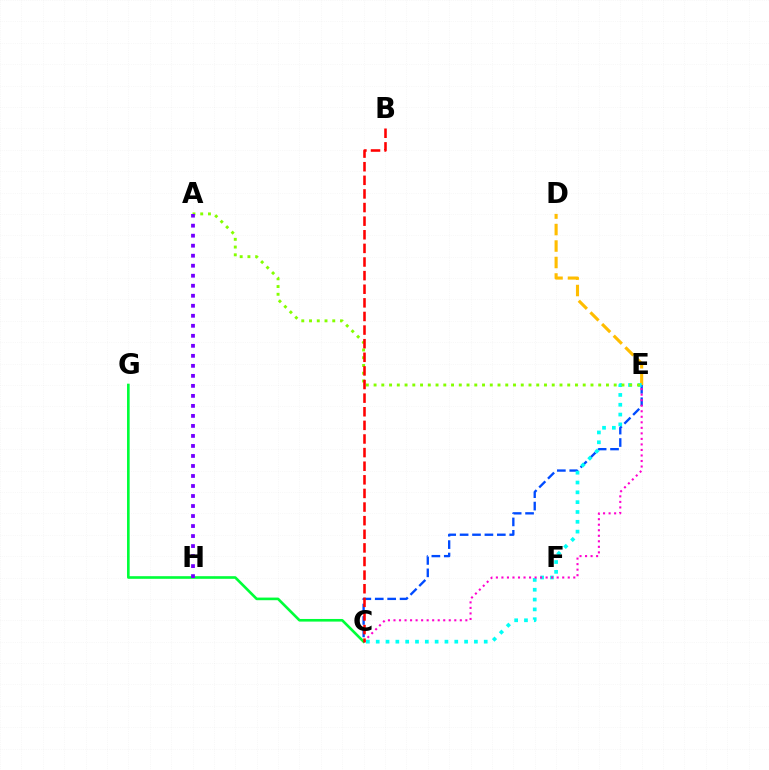{('D', 'E'): [{'color': '#ffbd00', 'line_style': 'dashed', 'thickness': 2.24}], ('C', 'E'): [{'color': '#004bff', 'line_style': 'dashed', 'thickness': 1.69}, {'color': '#00fff6', 'line_style': 'dotted', 'thickness': 2.67}, {'color': '#ff00cf', 'line_style': 'dotted', 'thickness': 1.5}], ('C', 'G'): [{'color': '#00ff39', 'line_style': 'solid', 'thickness': 1.89}], ('A', 'E'): [{'color': '#84ff00', 'line_style': 'dotted', 'thickness': 2.1}], ('A', 'H'): [{'color': '#7200ff', 'line_style': 'dotted', 'thickness': 2.72}], ('B', 'C'): [{'color': '#ff0000', 'line_style': 'dashed', 'thickness': 1.85}]}